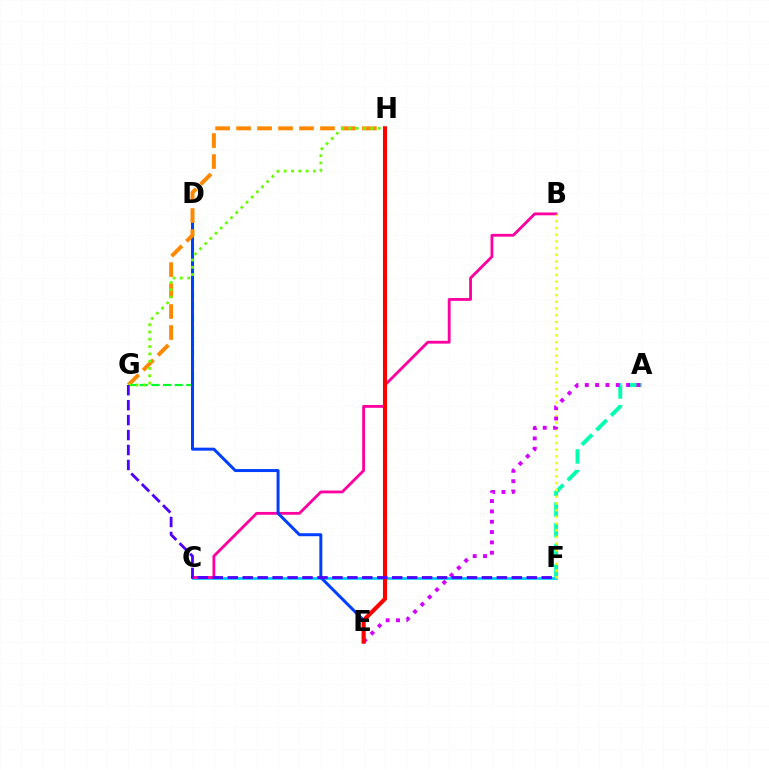{('C', 'F'): [{'color': '#00c7ff', 'line_style': 'solid', 'thickness': 1.96}], ('B', 'C'): [{'color': '#ff00a0', 'line_style': 'solid', 'thickness': 2.04}], ('D', 'G'): [{'color': '#00ff27', 'line_style': 'dashed', 'thickness': 1.58}], ('D', 'E'): [{'color': '#003fff', 'line_style': 'solid', 'thickness': 2.15}], ('A', 'F'): [{'color': '#00ffaf', 'line_style': 'dashed', 'thickness': 2.81}], ('G', 'H'): [{'color': '#ff8800', 'line_style': 'dashed', 'thickness': 2.85}, {'color': '#66ff00', 'line_style': 'dotted', 'thickness': 1.98}], ('B', 'F'): [{'color': '#eeff00', 'line_style': 'dotted', 'thickness': 1.83}], ('A', 'E'): [{'color': '#d600ff', 'line_style': 'dotted', 'thickness': 2.81}], ('E', 'H'): [{'color': '#ff0000', 'line_style': 'solid', 'thickness': 2.94}], ('F', 'G'): [{'color': '#4f00ff', 'line_style': 'dashed', 'thickness': 2.03}]}